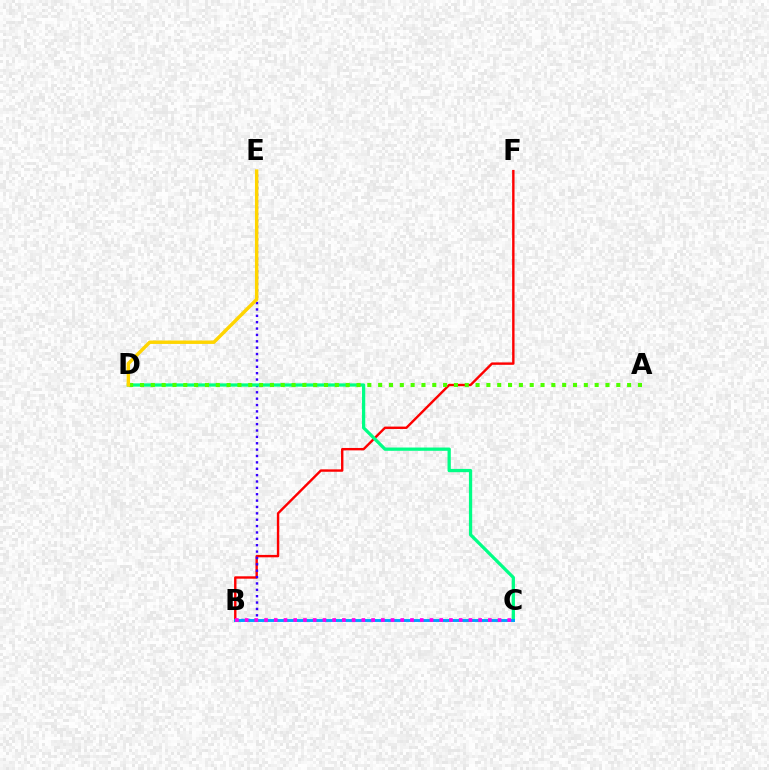{('B', 'F'): [{'color': '#ff0000', 'line_style': 'solid', 'thickness': 1.73}], ('B', 'E'): [{'color': '#3700ff', 'line_style': 'dotted', 'thickness': 1.73}], ('C', 'D'): [{'color': '#00ff86', 'line_style': 'solid', 'thickness': 2.35}], ('B', 'C'): [{'color': '#009eff', 'line_style': 'solid', 'thickness': 2.09}, {'color': '#ff00ed', 'line_style': 'dotted', 'thickness': 2.64}], ('A', 'D'): [{'color': '#4fff00', 'line_style': 'dotted', 'thickness': 2.94}], ('D', 'E'): [{'color': '#ffd500', 'line_style': 'solid', 'thickness': 2.48}]}